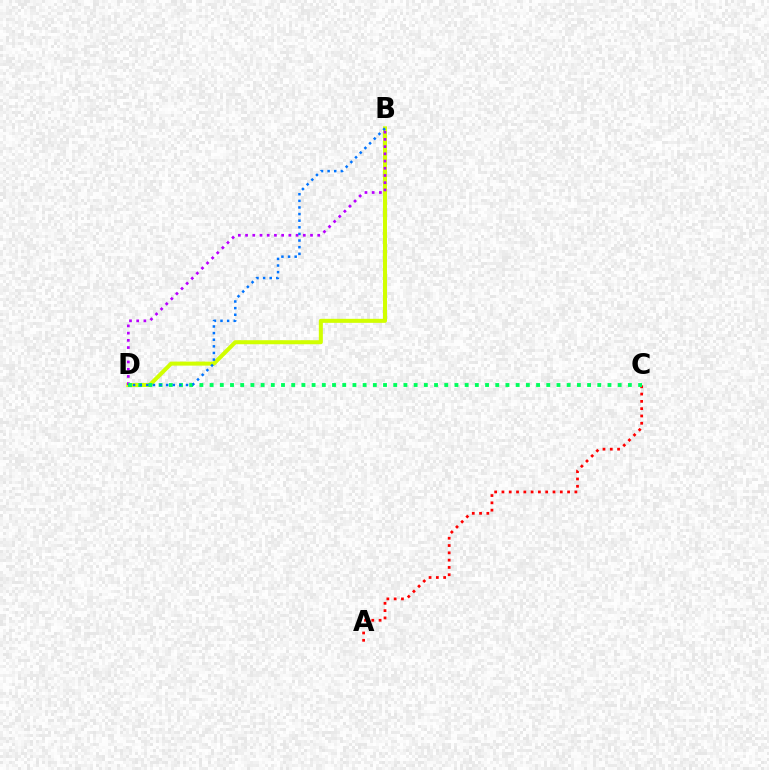{('B', 'D'): [{'color': '#d1ff00', 'line_style': 'solid', 'thickness': 2.9}, {'color': '#b900ff', 'line_style': 'dotted', 'thickness': 1.96}, {'color': '#0074ff', 'line_style': 'dotted', 'thickness': 1.8}], ('A', 'C'): [{'color': '#ff0000', 'line_style': 'dotted', 'thickness': 1.98}], ('C', 'D'): [{'color': '#00ff5c', 'line_style': 'dotted', 'thickness': 2.77}]}